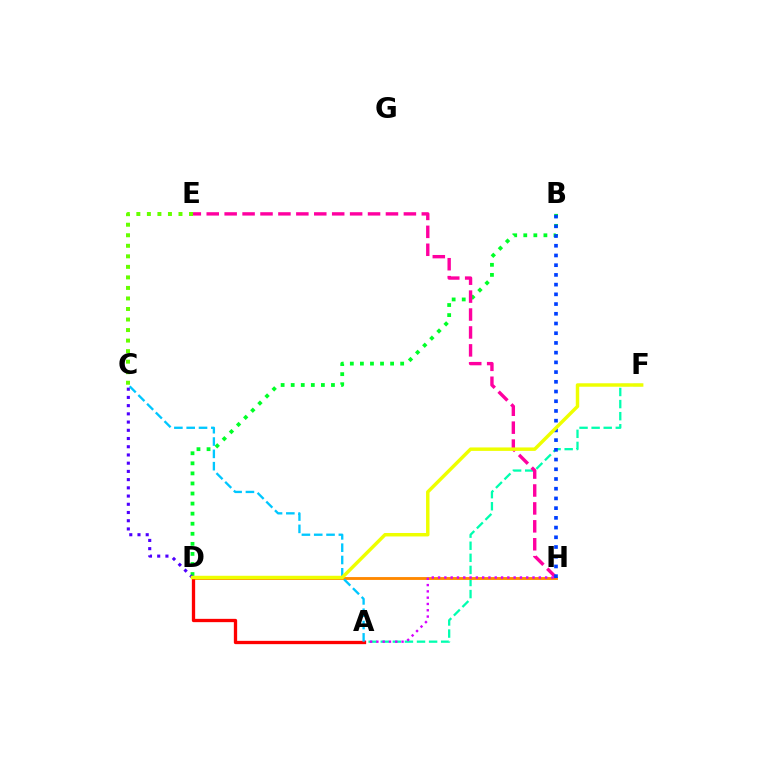{('B', 'D'): [{'color': '#00ff27', 'line_style': 'dotted', 'thickness': 2.73}], ('A', 'F'): [{'color': '#00ffaf', 'line_style': 'dashed', 'thickness': 1.64}], ('D', 'H'): [{'color': '#ff8800', 'line_style': 'solid', 'thickness': 2.06}], ('E', 'H'): [{'color': '#ff00a0', 'line_style': 'dashed', 'thickness': 2.43}], ('C', 'E'): [{'color': '#66ff00', 'line_style': 'dotted', 'thickness': 2.86}], ('B', 'H'): [{'color': '#003fff', 'line_style': 'dotted', 'thickness': 2.64}], ('A', 'H'): [{'color': '#d600ff', 'line_style': 'dotted', 'thickness': 1.71}], ('A', 'D'): [{'color': '#ff0000', 'line_style': 'solid', 'thickness': 2.38}], ('C', 'D'): [{'color': '#4f00ff', 'line_style': 'dotted', 'thickness': 2.23}], ('A', 'C'): [{'color': '#00c7ff', 'line_style': 'dashed', 'thickness': 1.67}], ('D', 'F'): [{'color': '#eeff00', 'line_style': 'solid', 'thickness': 2.49}]}